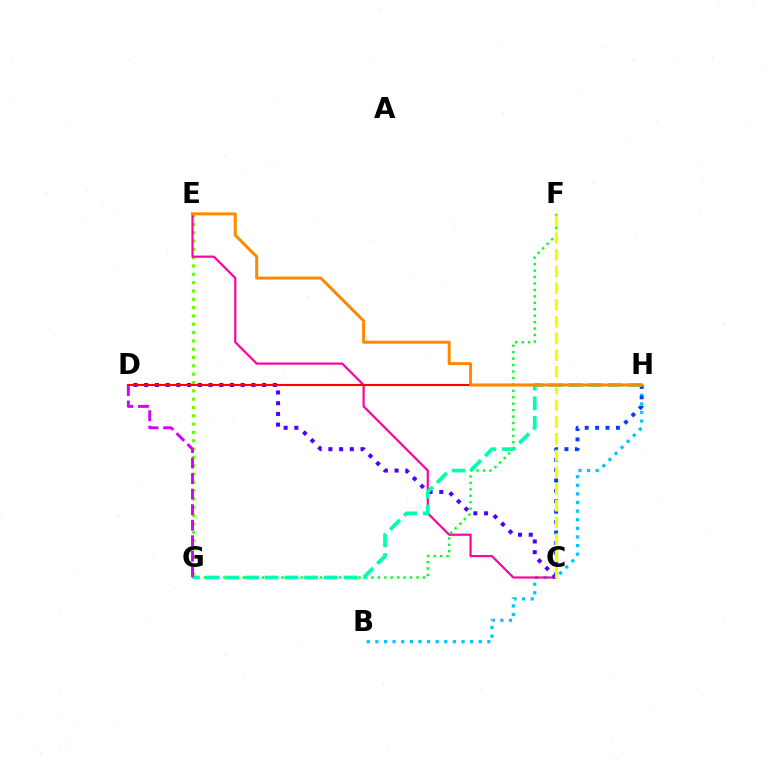{('B', 'H'): [{'color': '#00c7ff', 'line_style': 'dotted', 'thickness': 2.34}], ('E', 'G'): [{'color': '#66ff00', 'line_style': 'dotted', 'thickness': 2.26}], ('C', 'E'): [{'color': '#ff00a0', 'line_style': 'solid', 'thickness': 1.57}], ('C', 'H'): [{'color': '#003fff', 'line_style': 'dotted', 'thickness': 2.83}], ('C', 'D'): [{'color': '#4f00ff', 'line_style': 'dotted', 'thickness': 2.91}], ('F', 'G'): [{'color': '#00ff27', 'line_style': 'dotted', 'thickness': 1.75}], ('G', 'H'): [{'color': '#00ffaf', 'line_style': 'dashed', 'thickness': 2.68}], ('C', 'F'): [{'color': '#eeff00', 'line_style': 'dashed', 'thickness': 2.27}], ('D', 'G'): [{'color': '#d600ff', 'line_style': 'dashed', 'thickness': 2.11}], ('D', 'H'): [{'color': '#ff0000', 'line_style': 'solid', 'thickness': 1.52}], ('E', 'H'): [{'color': '#ff8800', 'line_style': 'solid', 'thickness': 2.15}]}